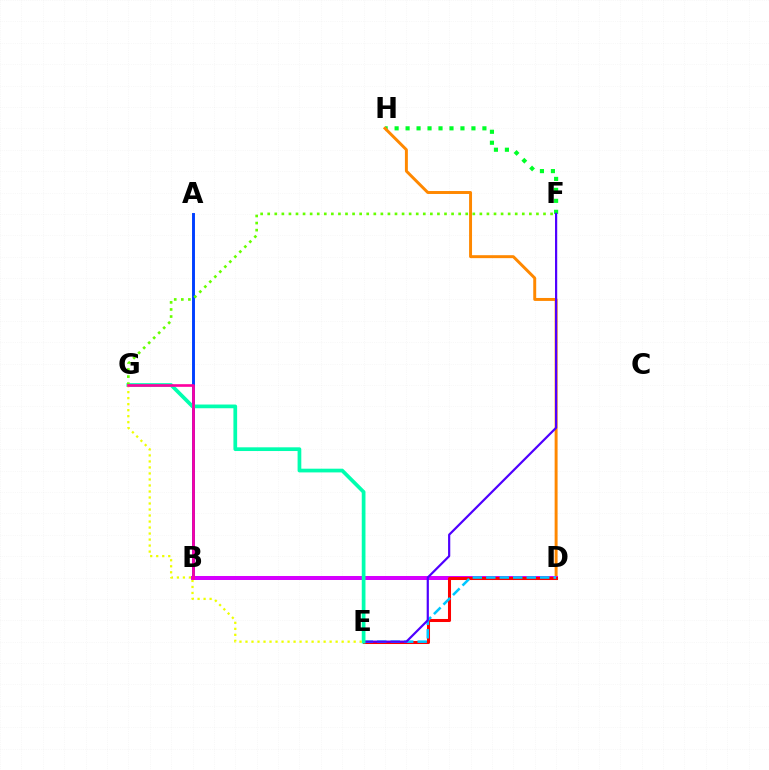{('F', 'H'): [{'color': '#00ff27', 'line_style': 'dotted', 'thickness': 2.98}], ('A', 'B'): [{'color': '#003fff', 'line_style': 'solid', 'thickness': 2.11}], ('D', 'H'): [{'color': '#ff8800', 'line_style': 'solid', 'thickness': 2.13}], ('B', 'D'): [{'color': '#d600ff', 'line_style': 'solid', 'thickness': 2.87}], ('D', 'E'): [{'color': '#ff0000', 'line_style': 'solid', 'thickness': 2.19}, {'color': '#00c7ff', 'line_style': 'dashed', 'thickness': 1.83}], ('E', 'F'): [{'color': '#4f00ff', 'line_style': 'solid', 'thickness': 1.58}], ('E', 'G'): [{'color': '#00ffaf', 'line_style': 'solid', 'thickness': 2.68}, {'color': '#eeff00', 'line_style': 'dotted', 'thickness': 1.63}], ('F', 'G'): [{'color': '#66ff00', 'line_style': 'dotted', 'thickness': 1.92}], ('B', 'G'): [{'color': '#ff00a0', 'line_style': 'solid', 'thickness': 1.91}]}